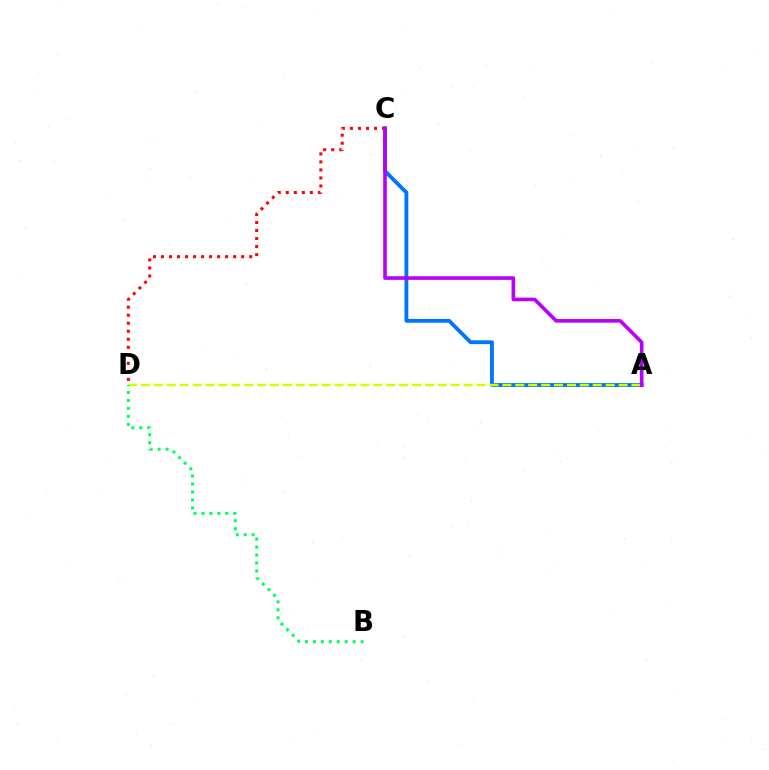{('C', 'D'): [{'color': '#ff0000', 'line_style': 'dotted', 'thickness': 2.18}], ('A', 'C'): [{'color': '#0074ff', 'line_style': 'solid', 'thickness': 2.76}, {'color': '#b900ff', 'line_style': 'solid', 'thickness': 2.6}], ('A', 'D'): [{'color': '#d1ff00', 'line_style': 'dashed', 'thickness': 1.75}], ('B', 'D'): [{'color': '#00ff5c', 'line_style': 'dotted', 'thickness': 2.16}]}